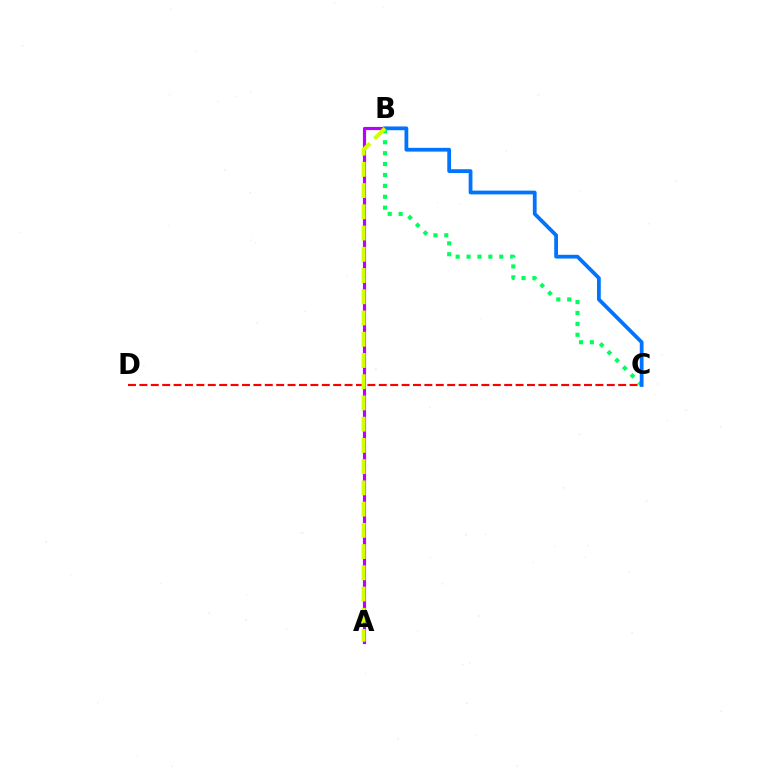{('A', 'B'): [{'color': '#b900ff', 'line_style': 'solid', 'thickness': 2.28}, {'color': '#d1ff00', 'line_style': 'dashed', 'thickness': 2.88}], ('C', 'D'): [{'color': '#ff0000', 'line_style': 'dashed', 'thickness': 1.55}], ('B', 'C'): [{'color': '#00ff5c', 'line_style': 'dotted', 'thickness': 2.96}, {'color': '#0074ff', 'line_style': 'solid', 'thickness': 2.72}]}